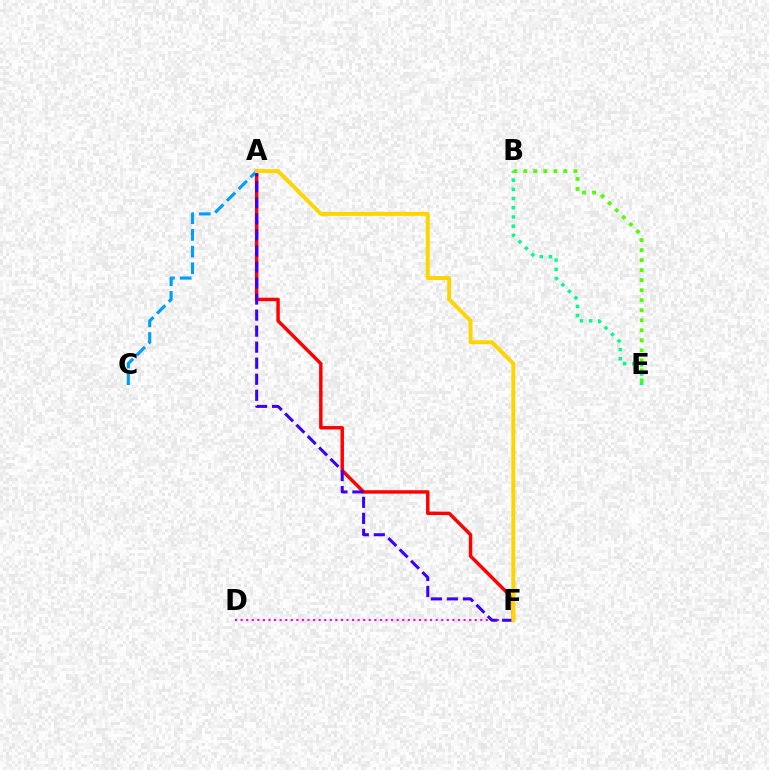{('B', 'E'): [{'color': '#00ff86', 'line_style': 'dotted', 'thickness': 2.49}, {'color': '#4fff00', 'line_style': 'dotted', 'thickness': 2.72}], ('A', 'F'): [{'color': '#ff0000', 'line_style': 'solid', 'thickness': 2.48}, {'color': '#3700ff', 'line_style': 'dashed', 'thickness': 2.18}, {'color': '#ffd500', 'line_style': 'solid', 'thickness': 2.85}], ('D', 'F'): [{'color': '#ff00ed', 'line_style': 'dotted', 'thickness': 1.51}], ('A', 'C'): [{'color': '#009eff', 'line_style': 'dashed', 'thickness': 2.26}]}